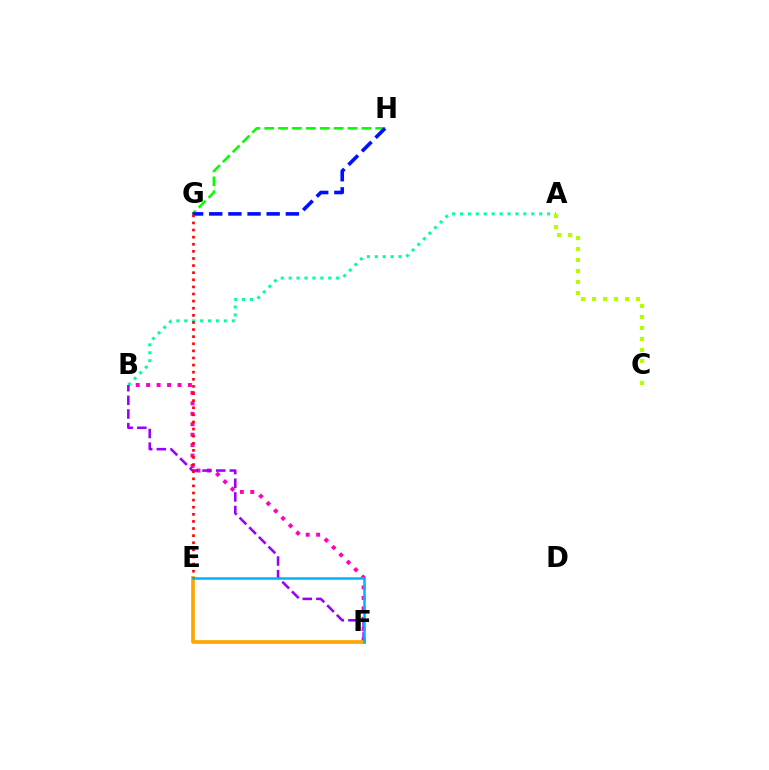{('G', 'H'): [{'color': '#08ff00', 'line_style': 'dashed', 'thickness': 1.88}, {'color': '#0010ff', 'line_style': 'dashed', 'thickness': 2.6}], ('B', 'F'): [{'color': '#ff00bd', 'line_style': 'dotted', 'thickness': 2.84}, {'color': '#9b00ff', 'line_style': 'dashed', 'thickness': 1.85}], ('A', 'B'): [{'color': '#00ff9d', 'line_style': 'dotted', 'thickness': 2.15}], ('E', 'F'): [{'color': '#ffa500', 'line_style': 'solid', 'thickness': 2.65}, {'color': '#00b5ff', 'line_style': 'solid', 'thickness': 1.82}], ('E', 'G'): [{'color': '#ff0000', 'line_style': 'dotted', 'thickness': 1.93}], ('A', 'C'): [{'color': '#b3ff00', 'line_style': 'dotted', 'thickness': 2.99}]}